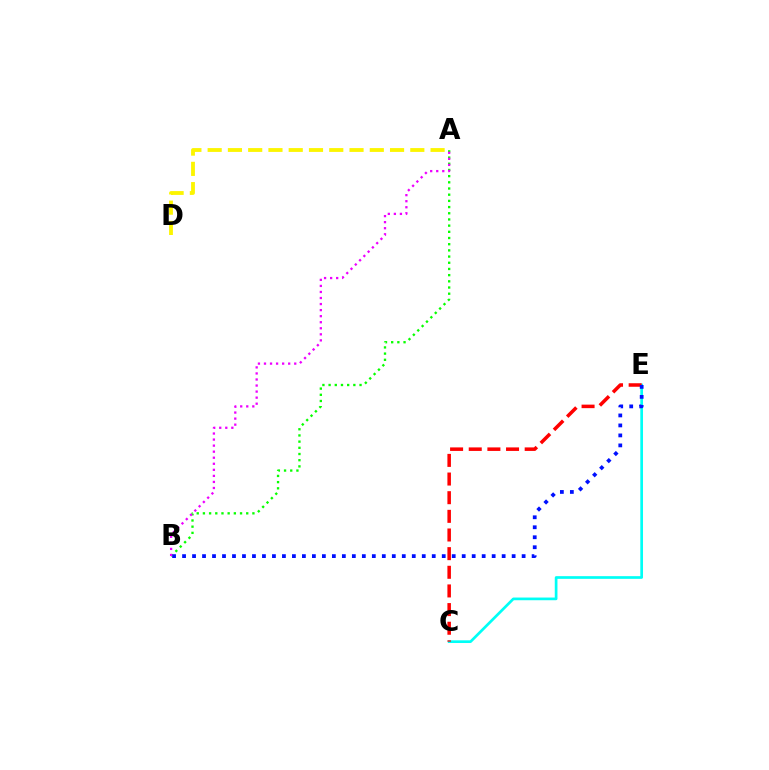{('C', 'E'): [{'color': '#00fff6', 'line_style': 'solid', 'thickness': 1.94}, {'color': '#ff0000', 'line_style': 'dashed', 'thickness': 2.53}], ('A', 'D'): [{'color': '#fcf500', 'line_style': 'dashed', 'thickness': 2.75}], ('A', 'B'): [{'color': '#08ff00', 'line_style': 'dotted', 'thickness': 1.68}, {'color': '#ee00ff', 'line_style': 'dotted', 'thickness': 1.64}], ('B', 'E'): [{'color': '#0010ff', 'line_style': 'dotted', 'thickness': 2.71}]}